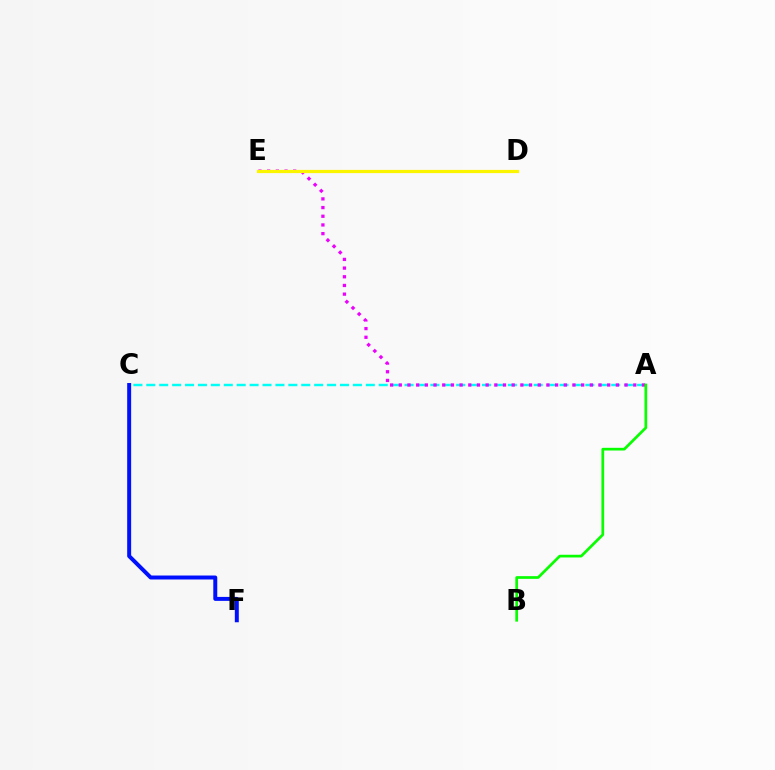{('A', 'C'): [{'color': '#00fff6', 'line_style': 'dashed', 'thickness': 1.75}], ('C', 'F'): [{'color': '#0010ff', 'line_style': 'solid', 'thickness': 2.86}], ('D', 'E'): [{'color': '#ff0000', 'line_style': 'solid', 'thickness': 1.96}, {'color': '#fcf500', 'line_style': 'solid', 'thickness': 2.31}], ('A', 'E'): [{'color': '#ee00ff', 'line_style': 'dotted', 'thickness': 2.36}], ('A', 'B'): [{'color': '#08ff00', 'line_style': 'solid', 'thickness': 1.95}]}